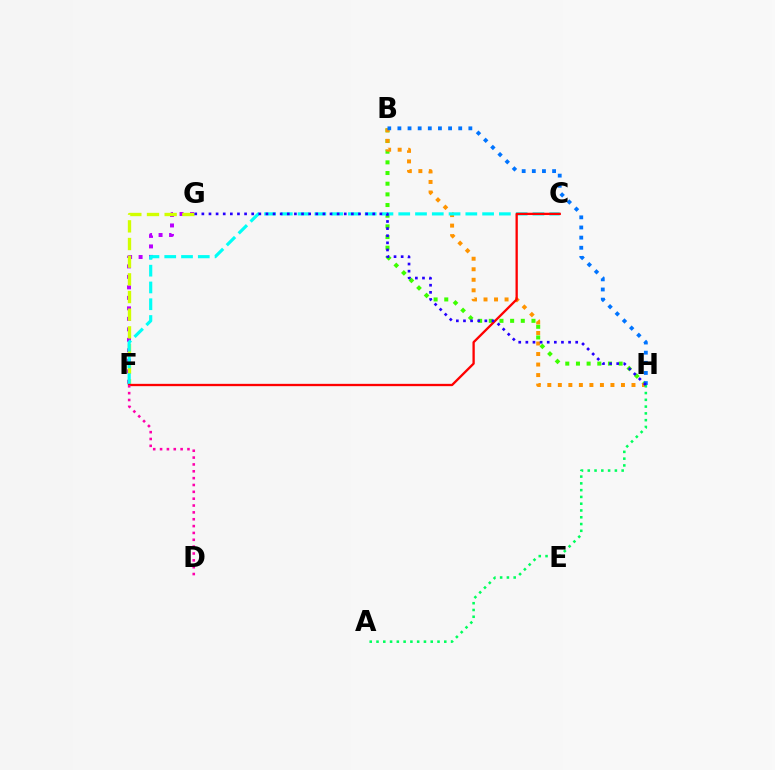{('F', 'G'): [{'color': '#b900ff', 'line_style': 'dotted', 'thickness': 2.85}, {'color': '#d1ff00', 'line_style': 'dashed', 'thickness': 2.4}], ('B', 'H'): [{'color': '#3dff00', 'line_style': 'dotted', 'thickness': 2.9}, {'color': '#ff9400', 'line_style': 'dotted', 'thickness': 2.86}, {'color': '#0074ff', 'line_style': 'dotted', 'thickness': 2.75}], ('C', 'F'): [{'color': '#00fff6', 'line_style': 'dashed', 'thickness': 2.28}, {'color': '#ff0000', 'line_style': 'solid', 'thickness': 1.66}], ('A', 'H'): [{'color': '#00ff5c', 'line_style': 'dotted', 'thickness': 1.84}], ('G', 'H'): [{'color': '#2500ff', 'line_style': 'dotted', 'thickness': 1.93}], ('D', 'F'): [{'color': '#ff00ac', 'line_style': 'dotted', 'thickness': 1.86}]}